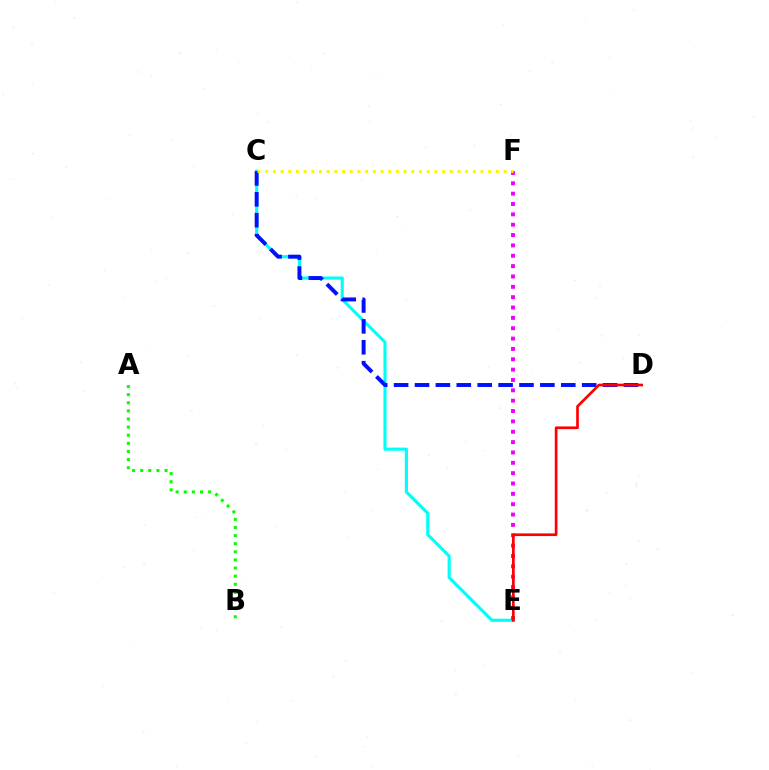{('C', 'E'): [{'color': '#00fff6', 'line_style': 'solid', 'thickness': 2.26}], ('A', 'B'): [{'color': '#08ff00', 'line_style': 'dotted', 'thickness': 2.21}], ('C', 'D'): [{'color': '#0010ff', 'line_style': 'dashed', 'thickness': 2.84}], ('E', 'F'): [{'color': '#ee00ff', 'line_style': 'dotted', 'thickness': 2.81}], ('D', 'E'): [{'color': '#ff0000', 'line_style': 'solid', 'thickness': 1.92}], ('C', 'F'): [{'color': '#fcf500', 'line_style': 'dotted', 'thickness': 2.09}]}